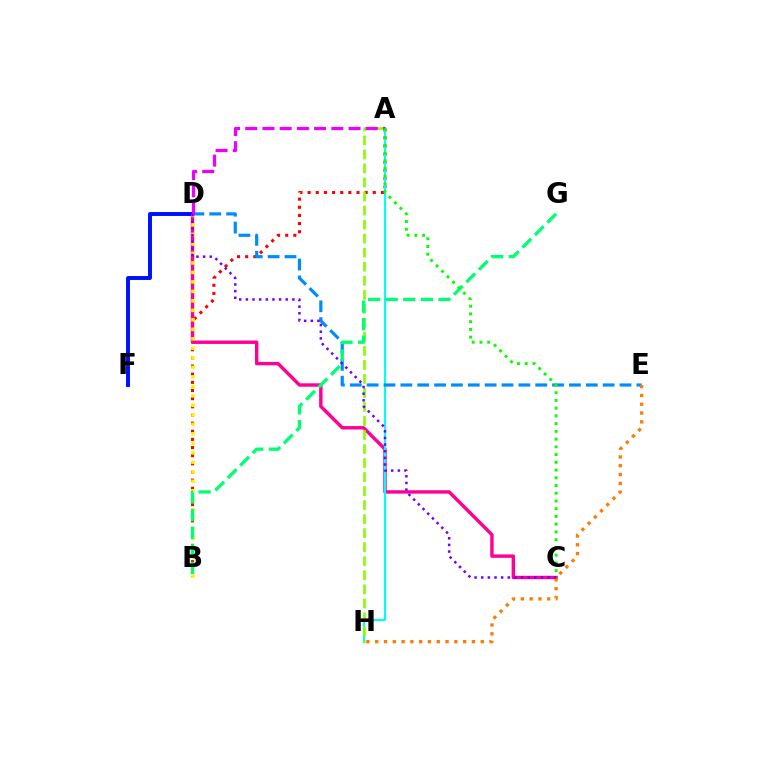{('A', 'B'): [{'color': '#ff0000', 'line_style': 'dotted', 'thickness': 2.21}], ('C', 'D'): [{'color': '#ff0094', 'line_style': 'solid', 'thickness': 2.46}, {'color': '#7200ff', 'line_style': 'dotted', 'thickness': 1.8}], ('A', 'H'): [{'color': '#00fff6', 'line_style': 'solid', 'thickness': 1.53}, {'color': '#84ff00', 'line_style': 'dashed', 'thickness': 1.91}], ('D', 'F'): [{'color': '#0010ff', 'line_style': 'solid', 'thickness': 2.84}], ('B', 'D'): [{'color': '#fcf500', 'line_style': 'dotted', 'thickness': 2.58}], ('D', 'E'): [{'color': '#008cff', 'line_style': 'dashed', 'thickness': 2.29}], ('E', 'H'): [{'color': '#ff7c00', 'line_style': 'dotted', 'thickness': 2.39}], ('A', 'D'): [{'color': '#ee00ff', 'line_style': 'dashed', 'thickness': 2.34}], ('B', 'G'): [{'color': '#00ff74', 'line_style': 'dashed', 'thickness': 2.39}], ('A', 'C'): [{'color': '#08ff00', 'line_style': 'dotted', 'thickness': 2.1}]}